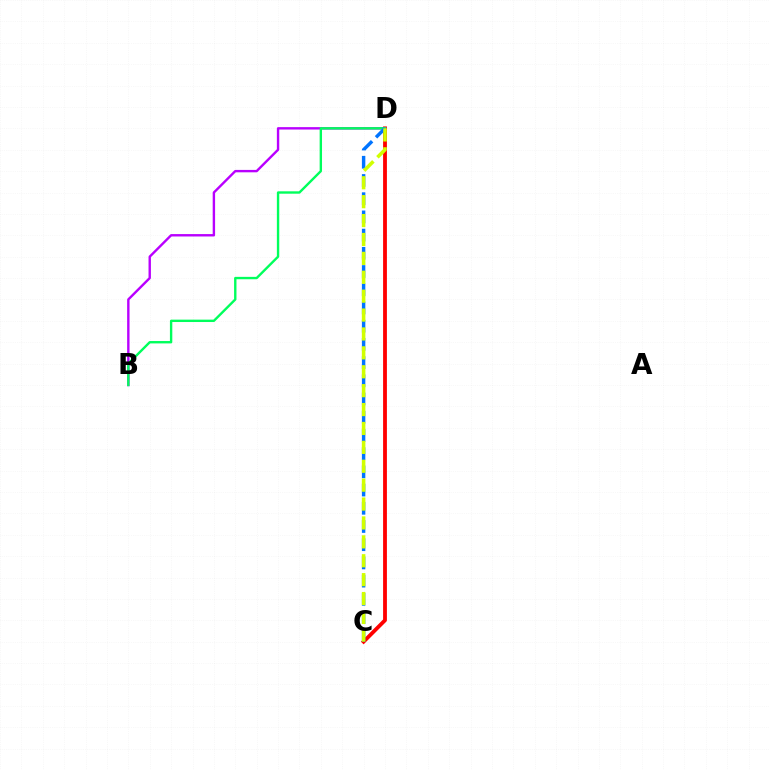{('C', 'D'): [{'color': '#ff0000', 'line_style': 'solid', 'thickness': 2.74}, {'color': '#0074ff', 'line_style': 'dashed', 'thickness': 2.47}, {'color': '#d1ff00', 'line_style': 'dashed', 'thickness': 2.57}], ('B', 'D'): [{'color': '#b900ff', 'line_style': 'solid', 'thickness': 1.72}, {'color': '#00ff5c', 'line_style': 'solid', 'thickness': 1.72}]}